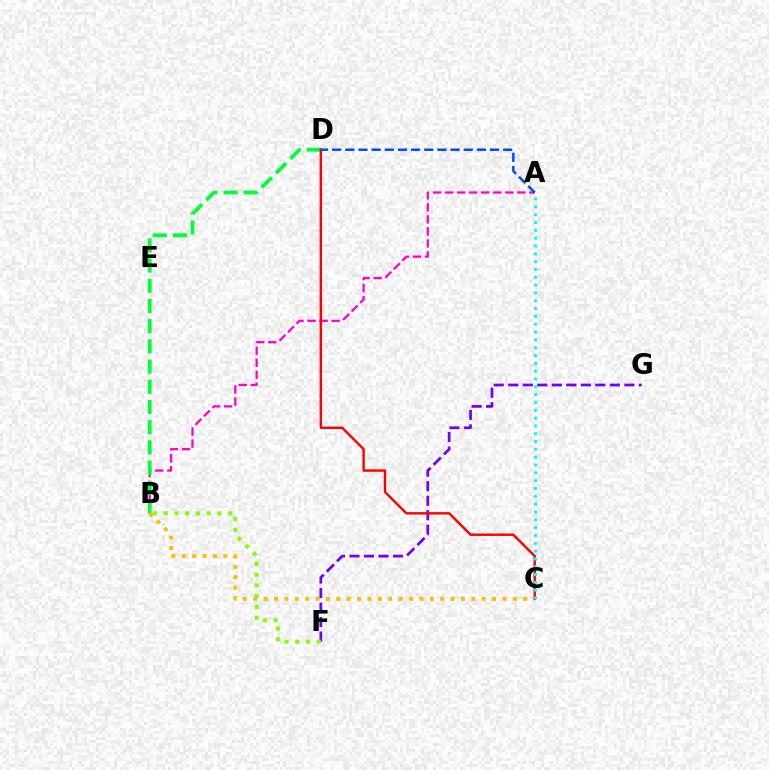{('A', 'B'): [{'color': '#ff00cf', 'line_style': 'dashed', 'thickness': 1.64}], ('B', 'D'): [{'color': '#00ff39', 'line_style': 'dashed', 'thickness': 2.74}], ('B', 'C'): [{'color': '#ffbd00', 'line_style': 'dotted', 'thickness': 2.82}], ('F', 'G'): [{'color': '#7200ff', 'line_style': 'dashed', 'thickness': 1.97}], ('C', 'D'): [{'color': '#ff0000', 'line_style': 'solid', 'thickness': 1.74}], ('A', 'D'): [{'color': '#004bff', 'line_style': 'dashed', 'thickness': 1.79}], ('B', 'F'): [{'color': '#84ff00', 'line_style': 'dotted', 'thickness': 2.92}], ('A', 'C'): [{'color': '#00fff6', 'line_style': 'dotted', 'thickness': 2.13}]}